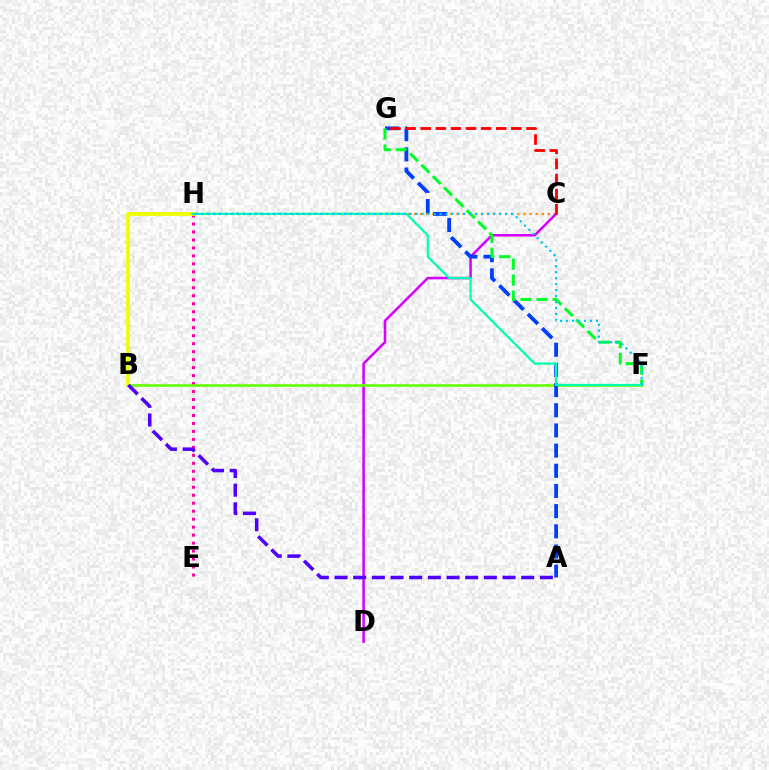{('C', 'H'): [{'color': '#ff8800', 'line_style': 'dotted', 'thickness': 1.65}], ('E', 'H'): [{'color': '#ff00a0', 'line_style': 'dotted', 'thickness': 2.17}], ('C', 'D'): [{'color': '#d600ff', 'line_style': 'solid', 'thickness': 1.82}], ('B', 'F'): [{'color': '#66ff00', 'line_style': 'solid', 'thickness': 1.9}], ('A', 'G'): [{'color': '#003fff', 'line_style': 'dashed', 'thickness': 2.74}], ('C', 'G'): [{'color': '#ff0000', 'line_style': 'dashed', 'thickness': 2.05}], ('B', 'H'): [{'color': '#eeff00', 'line_style': 'solid', 'thickness': 2.72}], ('F', 'G'): [{'color': '#00ff27', 'line_style': 'dashed', 'thickness': 2.18}], ('A', 'B'): [{'color': '#4f00ff', 'line_style': 'dashed', 'thickness': 2.54}], ('F', 'H'): [{'color': '#00ffaf', 'line_style': 'solid', 'thickness': 1.6}, {'color': '#00c7ff', 'line_style': 'dotted', 'thickness': 1.62}]}